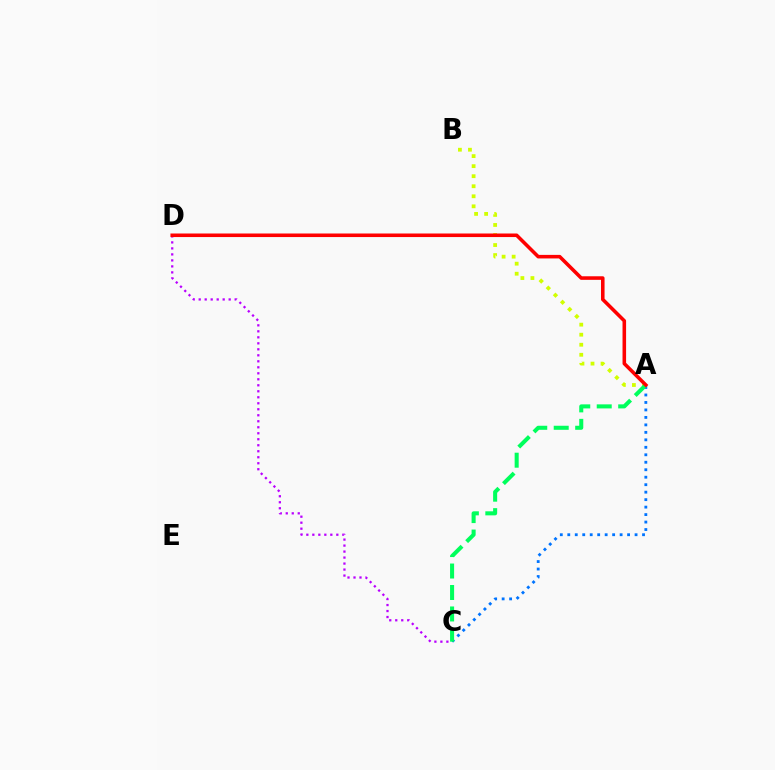{('A', 'C'): [{'color': '#0074ff', 'line_style': 'dotted', 'thickness': 2.03}, {'color': '#00ff5c', 'line_style': 'dashed', 'thickness': 2.92}], ('C', 'D'): [{'color': '#b900ff', 'line_style': 'dotted', 'thickness': 1.63}], ('A', 'B'): [{'color': '#d1ff00', 'line_style': 'dotted', 'thickness': 2.73}], ('A', 'D'): [{'color': '#ff0000', 'line_style': 'solid', 'thickness': 2.56}]}